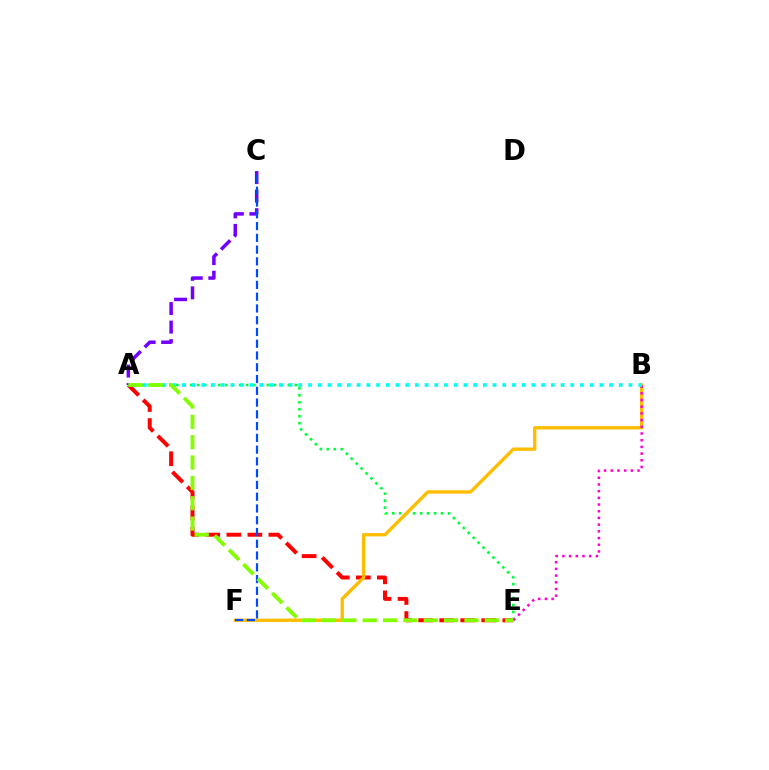{('A', 'E'): [{'color': '#ff0000', 'line_style': 'dashed', 'thickness': 2.86}, {'color': '#00ff39', 'line_style': 'dotted', 'thickness': 1.89}, {'color': '#84ff00', 'line_style': 'dashed', 'thickness': 2.76}], ('B', 'F'): [{'color': '#ffbd00', 'line_style': 'solid', 'thickness': 2.4}], ('A', 'C'): [{'color': '#7200ff', 'line_style': 'dashed', 'thickness': 2.52}], ('B', 'E'): [{'color': '#ff00cf', 'line_style': 'dotted', 'thickness': 1.82}], ('C', 'F'): [{'color': '#004bff', 'line_style': 'dashed', 'thickness': 1.6}], ('A', 'B'): [{'color': '#00fff6', 'line_style': 'dotted', 'thickness': 2.64}]}